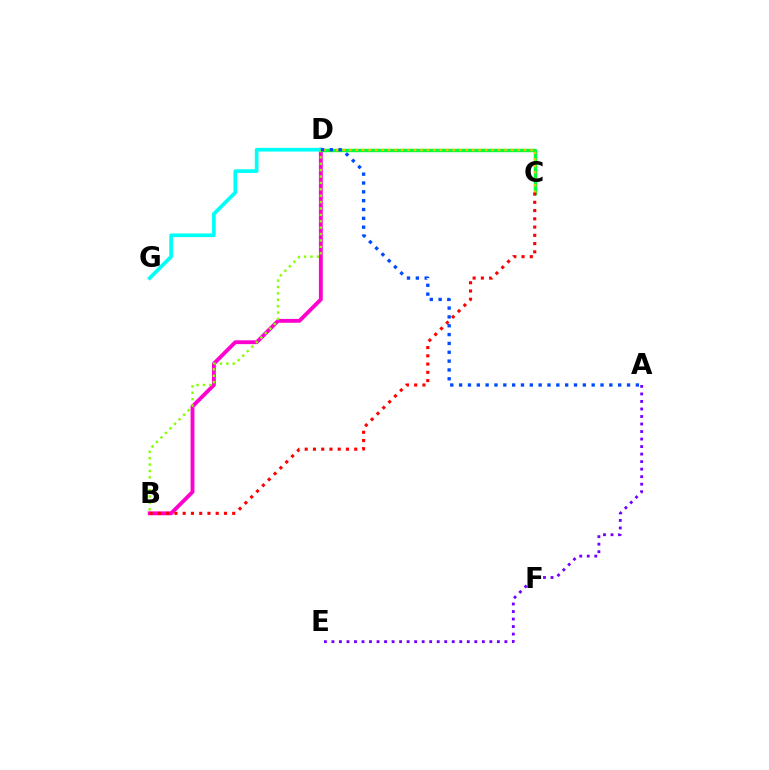{('B', 'D'): [{'color': '#ff00cf', 'line_style': 'solid', 'thickness': 2.78}, {'color': '#84ff00', 'line_style': 'dotted', 'thickness': 1.74}], ('C', 'D'): [{'color': '#00ff39', 'line_style': 'solid', 'thickness': 2.46}, {'color': '#ffbd00', 'line_style': 'dotted', 'thickness': 1.76}], ('B', 'C'): [{'color': '#ff0000', 'line_style': 'dotted', 'thickness': 2.24}], ('D', 'G'): [{'color': '#00fff6', 'line_style': 'solid', 'thickness': 2.66}], ('A', 'E'): [{'color': '#7200ff', 'line_style': 'dotted', 'thickness': 2.04}], ('A', 'D'): [{'color': '#004bff', 'line_style': 'dotted', 'thickness': 2.4}]}